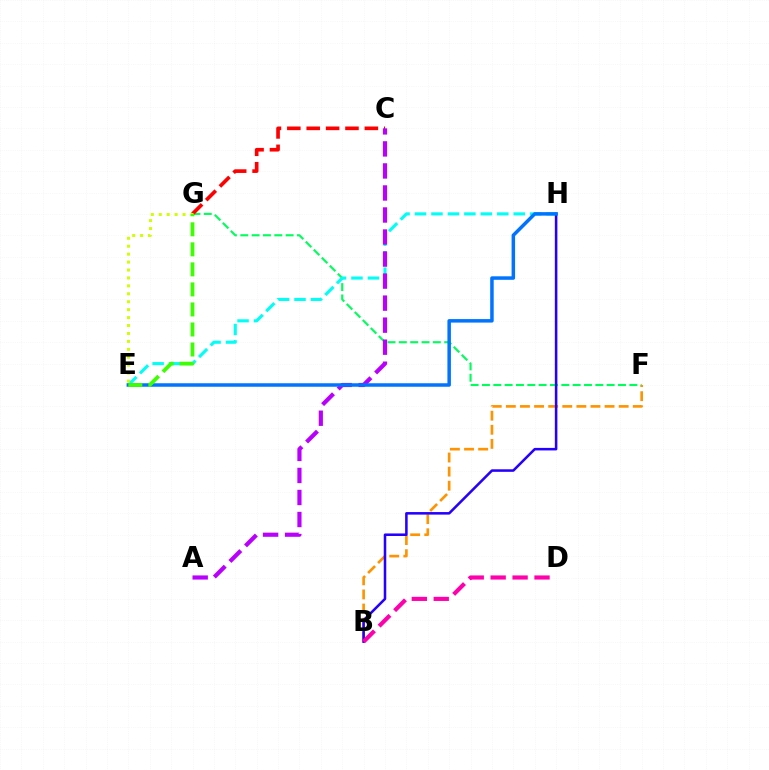{('F', 'G'): [{'color': '#00ff5c', 'line_style': 'dashed', 'thickness': 1.54}], ('B', 'F'): [{'color': '#ff9400', 'line_style': 'dashed', 'thickness': 1.92}], ('C', 'G'): [{'color': '#ff0000', 'line_style': 'dashed', 'thickness': 2.63}], ('E', 'H'): [{'color': '#00fff6', 'line_style': 'dashed', 'thickness': 2.24}, {'color': '#0074ff', 'line_style': 'solid', 'thickness': 2.52}], ('B', 'H'): [{'color': '#2500ff', 'line_style': 'solid', 'thickness': 1.83}], ('A', 'C'): [{'color': '#b900ff', 'line_style': 'dashed', 'thickness': 2.99}], ('E', 'G'): [{'color': '#d1ff00', 'line_style': 'dotted', 'thickness': 2.16}, {'color': '#3dff00', 'line_style': 'dashed', 'thickness': 2.72}], ('B', 'D'): [{'color': '#ff00ac', 'line_style': 'dashed', 'thickness': 2.98}]}